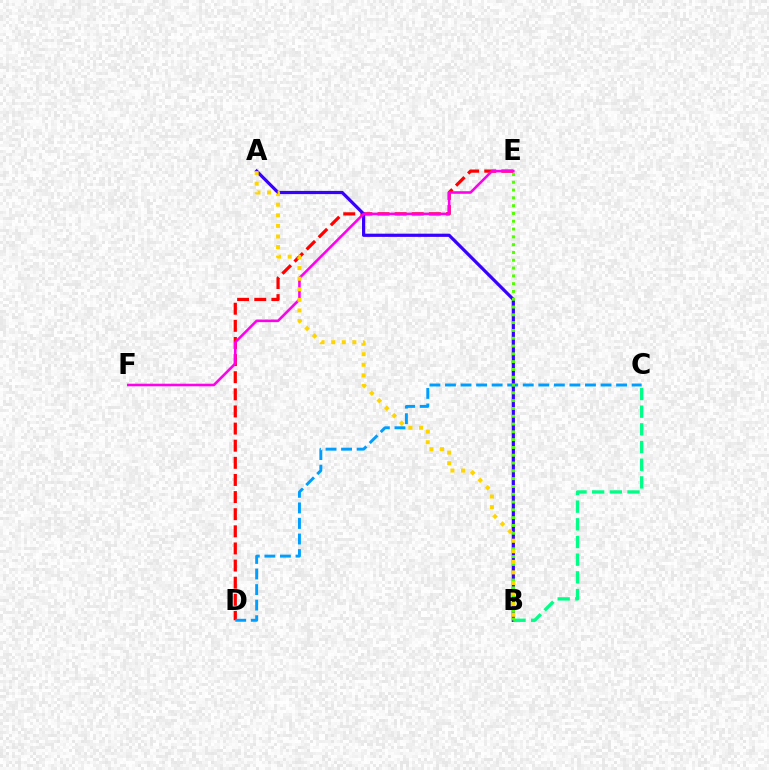{('D', 'E'): [{'color': '#ff0000', 'line_style': 'dashed', 'thickness': 2.33}], ('A', 'B'): [{'color': '#3700ff', 'line_style': 'solid', 'thickness': 2.3}, {'color': '#ffd500', 'line_style': 'dotted', 'thickness': 2.88}], ('E', 'F'): [{'color': '#ff00ed', 'line_style': 'solid', 'thickness': 1.86}], ('B', 'C'): [{'color': '#00ff86', 'line_style': 'dashed', 'thickness': 2.4}], ('C', 'D'): [{'color': '#009eff', 'line_style': 'dashed', 'thickness': 2.11}], ('B', 'E'): [{'color': '#4fff00', 'line_style': 'dotted', 'thickness': 2.12}]}